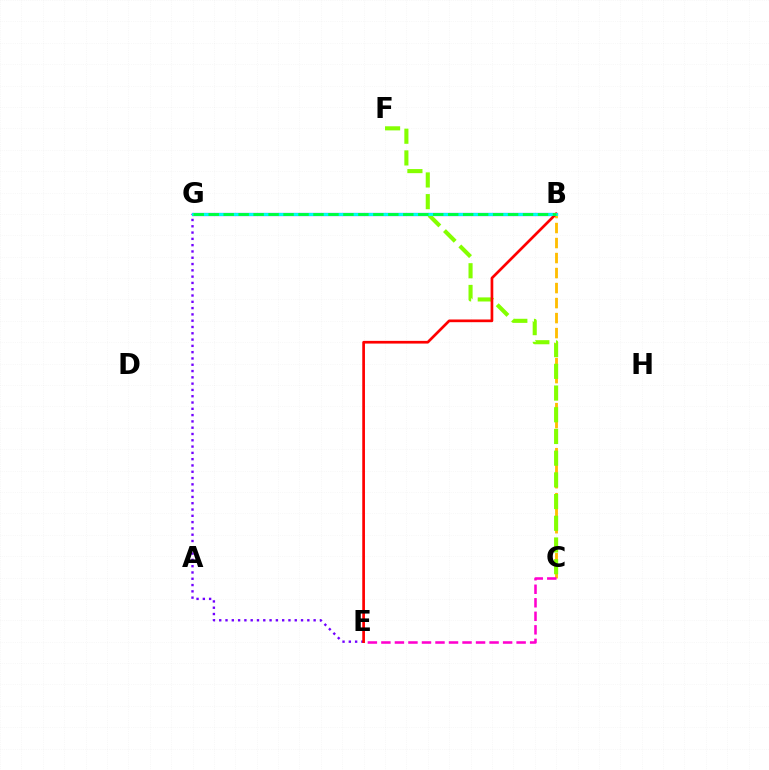{('E', 'G'): [{'color': '#7200ff', 'line_style': 'dotted', 'thickness': 1.71}], ('B', 'G'): [{'color': '#004bff', 'line_style': 'solid', 'thickness': 2.31}, {'color': '#00fff6', 'line_style': 'solid', 'thickness': 2.05}, {'color': '#00ff39', 'line_style': 'dashed', 'thickness': 2.03}], ('B', 'C'): [{'color': '#ffbd00', 'line_style': 'dashed', 'thickness': 2.04}], ('C', 'F'): [{'color': '#84ff00', 'line_style': 'dashed', 'thickness': 2.95}], ('B', 'E'): [{'color': '#ff0000', 'line_style': 'solid', 'thickness': 1.94}], ('C', 'E'): [{'color': '#ff00cf', 'line_style': 'dashed', 'thickness': 1.84}]}